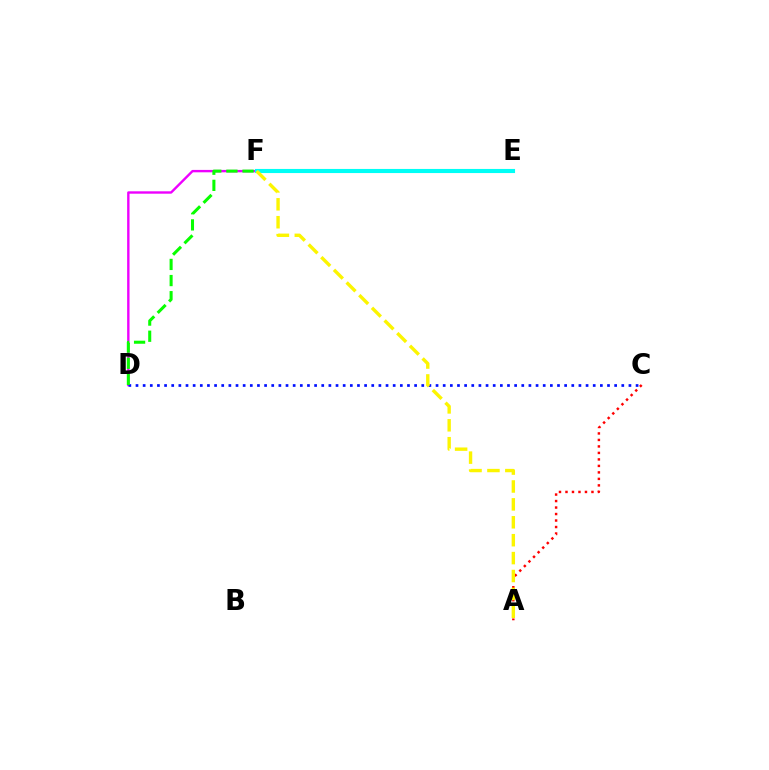{('D', 'F'): [{'color': '#ee00ff', 'line_style': 'solid', 'thickness': 1.72}, {'color': '#08ff00', 'line_style': 'dashed', 'thickness': 2.19}], ('C', 'D'): [{'color': '#0010ff', 'line_style': 'dotted', 'thickness': 1.94}], ('E', 'F'): [{'color': '#00fff6', 'line_style': 'solid', 'thickness': 2.96}], ('A', 'C'): [{'color': '#ff0000', 'line_style': 'dotted', 'thickness': 1.76}], ('A', 'F'): [{'color': '#fcf500', 'line_style': 'dashed', 'thickness': 2.43}]}